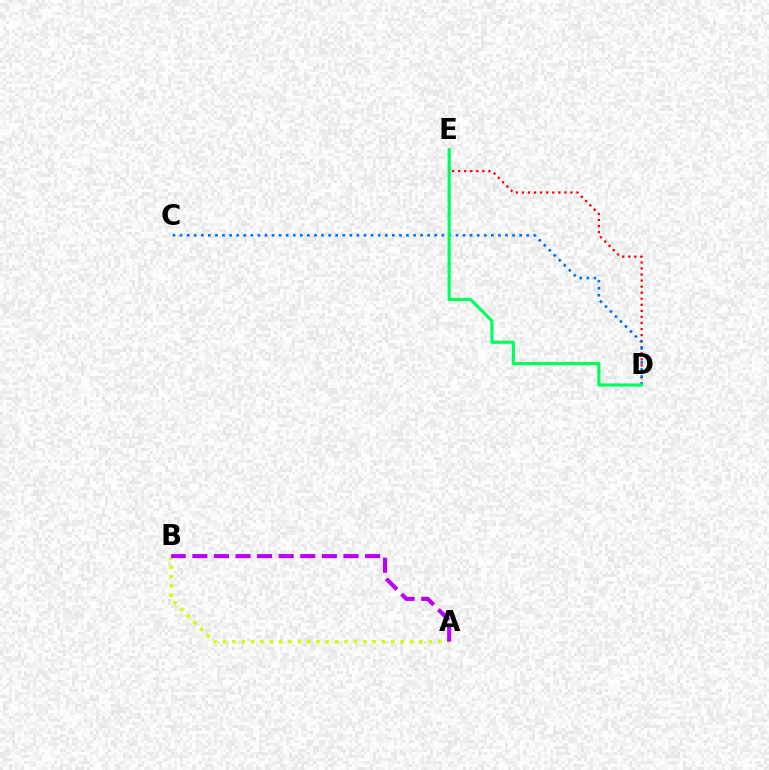{('D', 'E'): [{'color': '#ff0000', 'line_style': 'dotted', 'thickness': 1.65}, {'color': '#00ff5c', 'line_style': 'solid', 'thickness': 2.26}], ('C', 'D'): [{'color': '#0074ff', 'line_style': 'dotted', 'thickness': 1.92}], ('A', 'B'): [{'color': '#d1ff00', 'line_style': 'dotted', 'thickness': 2.54}, {'color': '#b900ff', 'line_style': 'dashed', 'thickness': 2.93}]}